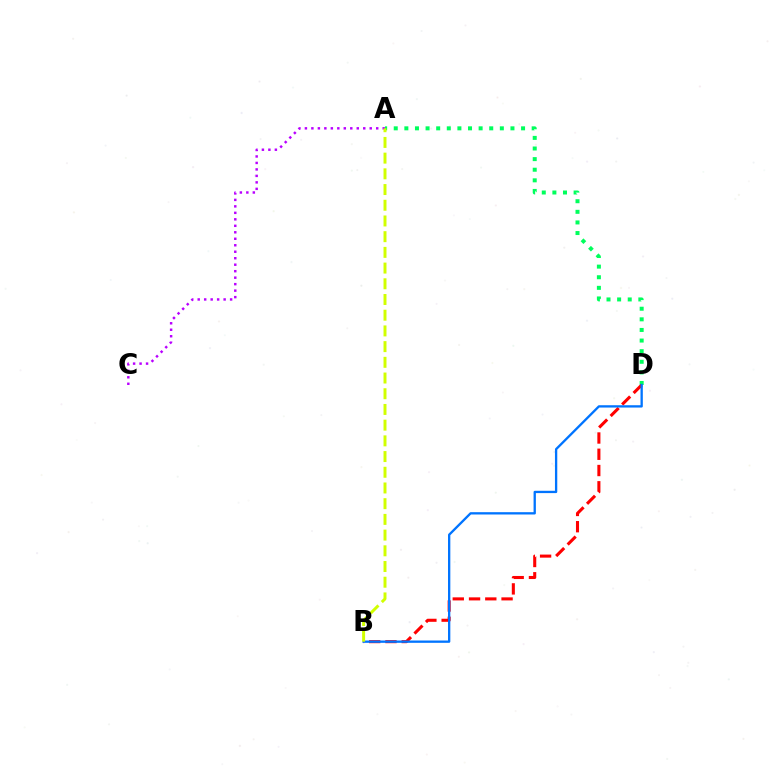{('A', 'C'): [{'color': '#b900ff', 'line_style': 'dotted', 'thickness': 1.76}], ('A', 'D'): [{'color': '#00ff5c', 'line_style': 'dotted', 'thickness': 2.88}], ('B', 'D'): [{'color': '#ff0000', 'line_style': 'dashed', 'thickness': 2.21}, {'color': '#0074ff', 'line_style': 'solid', 'thickness': 1.67}], ('A', 'B'): [{'color': '#d1ff00', 'line_style': 'dashed', 'thickness': 2.13}]}